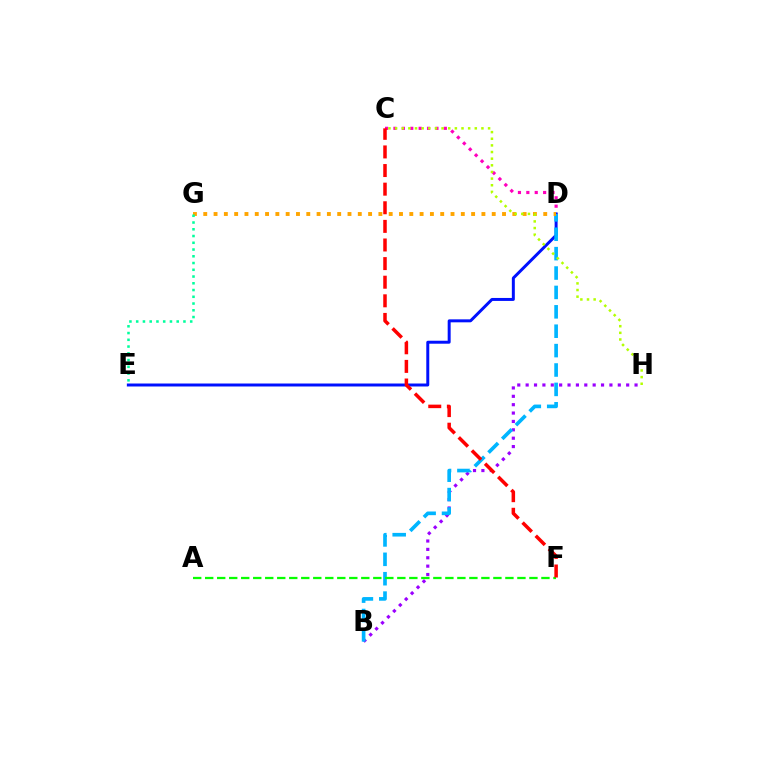{('C', 'D'): [{'color': '#ff00bd', 'line_style': 'dotted', 'thickness': 2.28}], ('D', 'E'): [{'color': '#0010ff', 'line_style': 'solid', 'thickness': 2.14}], ('B', 'H'): [{'color': '#9b00ff', 'line_style': 'dotted', 'thickness': 2.28}], ('B', 'D'): [{'color': '#00b5ff', 'line_style': 'dashed', 'thickness': 2.63}], ('D', 'G'): [{'color': '#ffa500', 'line_style': 'dotted', 'thickness': 2.8}], ('A', 'F'): [{'color': '#08ff00', 'line_style': 'dashed', 'thickness': 1.63}], ('C', 'H'): [{'color': '#b3ff00', 'line_style': 'dotted', 'thickness': 1.8}], ('E', 'G'): [{'color': '#00ff9d', 'line_style': 'dotted', 'thickness': 1.83}], ('C', 'F'): [{'color': '#ff0000', 'line_style': 'dashed', 'thickness': 2.53}]}